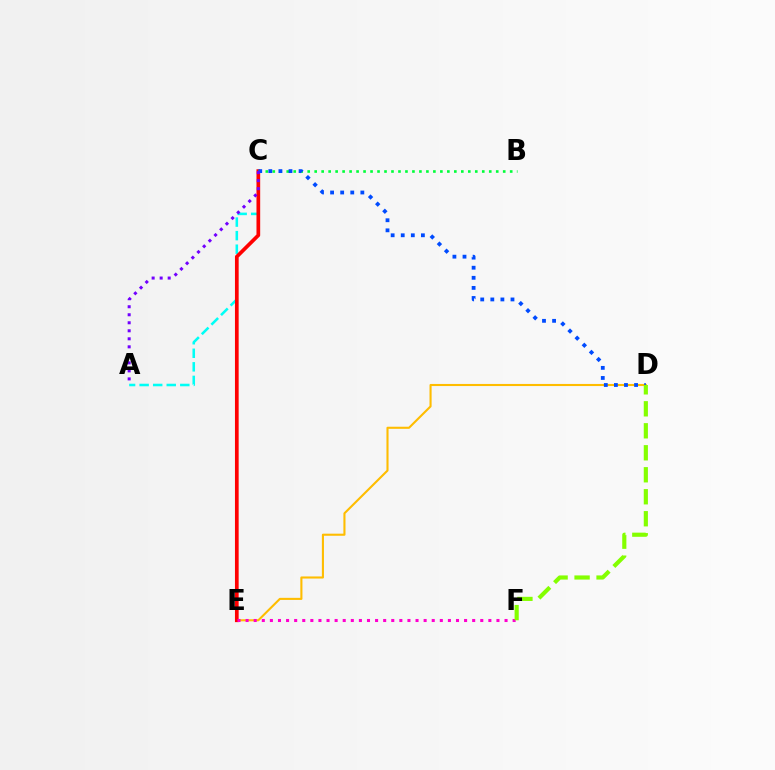{('D', 'E'): [{'color': '#ffbd00', 'line_style': 'solid', 'thickness': 1.51}], ('A', 'C'): [{'color': '#00fff6', 'line_style': 'dashed', 'thickness': 1.84}, {'color': '#7200ff', 'line_style': 'dotted', 'thickness': 2.18}], ('C', 'E'): [{'color': '#ff0000', 'line_style': 'solid', 'thickness': 2.66}], ('B', 'C'): [{'color': '#00ff39', 'line_style': 'dotted', 'thickness': 1.9}], ('C', 'D'): [{'color': '#004bff', 'line_style': 'dotted', 'thickness': 2.74}], ('E', 'F'): [{'color': '#ff00cf', 'line_style': 'dotted', 'thickness': 2.2}], ('D', 'F'): [{'color': '#84ff00', 'line_style': 'dashed', 'thickness': 2.99}]}